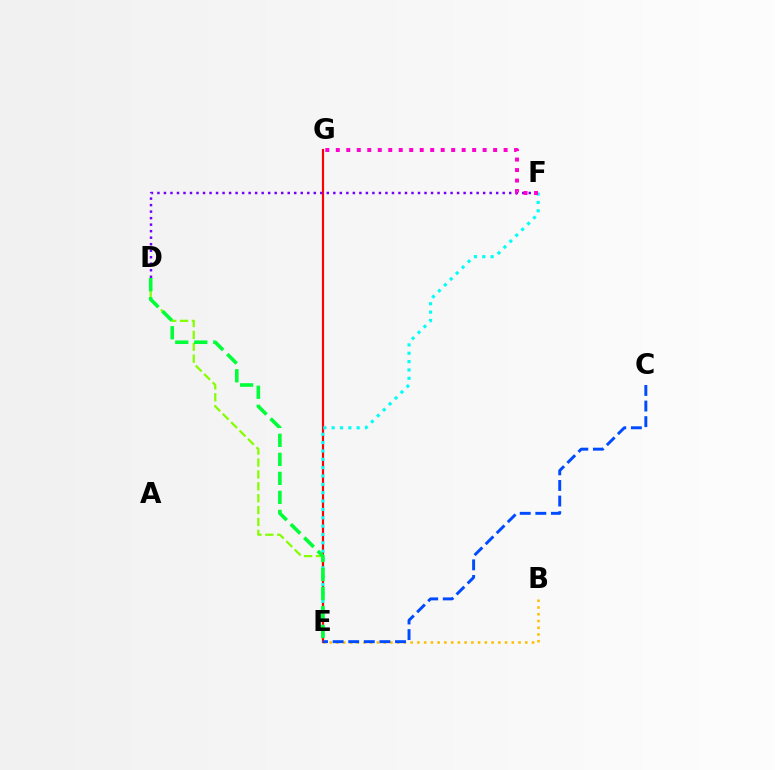{('D', 'E'): [{'color': '#84ff00', 'line_style': 'dashed', 'thickness': 1.61}, {'color': '#00ff39', 'line_style': 'dashed', 'thickness': 2.58}], ('E', 'G'): [{'color': '#ff0000', 'line_style': 'solid', 'thickness': 1.57}], ('E', 'F'): [{'color': '#00fff6', 'line_style': 'dotted', 'thickness': 2.27}], ('D', 'F'): [{'color': '#7200ff', 'line_style': 'dotted', 'thickness': 1.77}], ('B', 'E'): [{'color': '#ffbd00', 'line_style': 'dotted', 'thickness': 1.83}], ('F', 'G'): [{'color': '#ff00cf', 'line_style': 'dotted', 'thickness': 2.85}], ('C', 'E'): [{'color': '#004bff', 'line_style': 'dashed', 'thickness': 2.12}]}